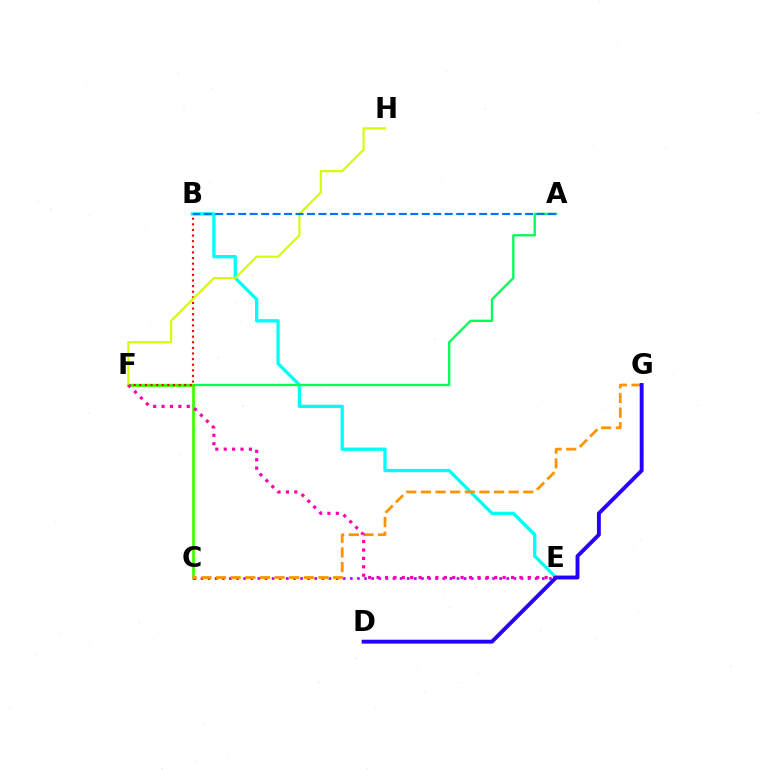{('B', 'E'): [{'color': '#00fff6', 'line_style': 'solid', 'thickness': 2.38}], ('A', 'F'): [{'color': '#00ff5c', 'line_style': 'solid', 'thickness': 1.68}], ('C', 'F'): [{'color': '#3dff00', 'line_style': 'solid', 'thickness': 1.97}], ('B', 'F'): [{'color': '#ff0000', 'line_style': 'dotted', 'thickness': 1.53}], ('C', 'E'): [{'color': '#b900ff', 'line_style': 'dotted', 'thickness': 1.93}], ('F', 'H'): [{'color': '#d1ff00', 'line_style': 'solid', 'thickness': 1.55}], ('C', 'G'): [{'color': '#ff9400', 'line_style': 'dashed', 'thickness': 1.99}], ('A', 'B'): [{'color': '#0074ff', 'line_style': 'dashed', 'thickness': 1.56}], ('E', 'F'): [{'color': '#ff00ac', 'line_style': 'dotted', 'thickness': 2.28}], ('D', 'G'): [{'color': '#2500ff', 'line_style': 'solid', 'thickness': 2.8}]}